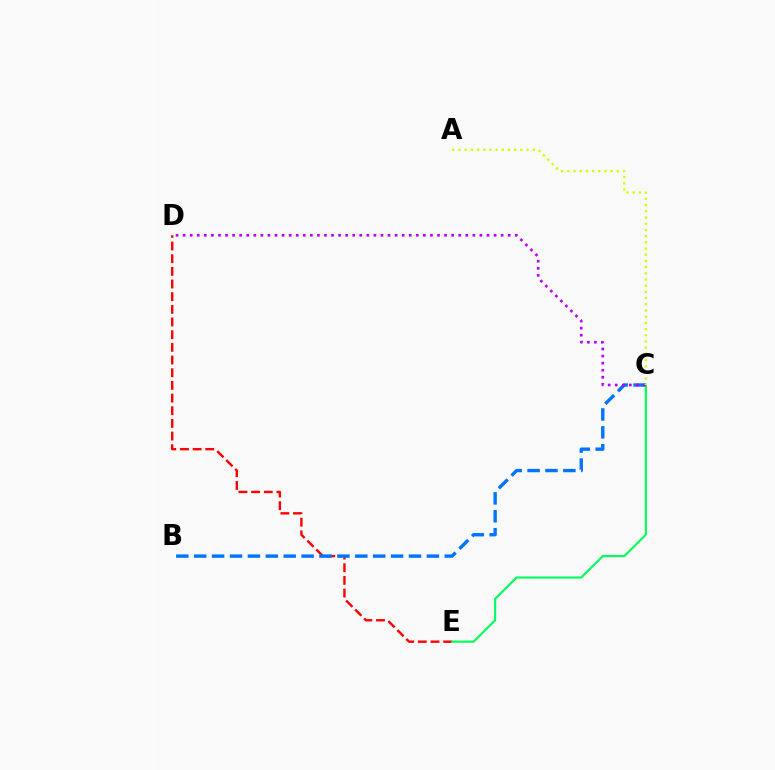{('D', 'E'): [{'color': '#ff0000', 'line_style': 'dashed', 'thickness': 1.72}], ('B', 'C'): [{'color': '#0074ff', 'line_style': 'dashed', 'thickness': 2.43}], ('C', 'E'): [{'color': '#00ff5c', 'line_style': 'solid', 'thickness': 1.54}], ('C', 'D'): [{'color': '#b900ff', 'line_style': 'dotted', 'thickness': 1.92}], ('A', 'C'): [{'color': '#d1ff00', 'line_style': 'dotted', 'thickness': 1.68}]}